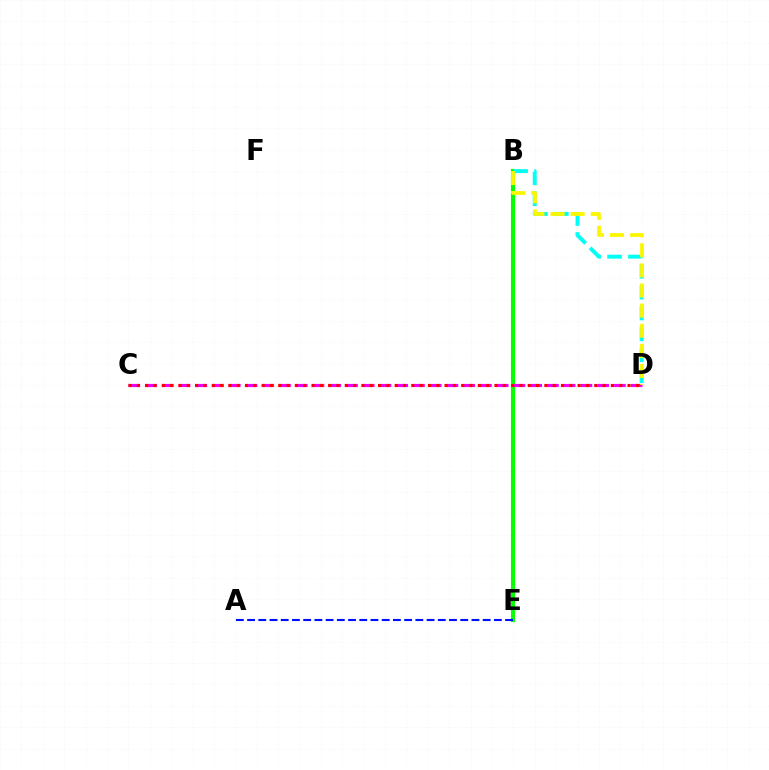{('B', 'E'): [{'color': '#08ff00', 'line_style': 'solid', 'thickness': 2.99}], ('B', 'D'): [{'color': '#00fff6', 'line_style': 'dashed', 'thickness': 2.84}, {'color': '#fcf500', 'line_style': 'dashed', 'thickness': 2.73}], ('C', 'D'): [{'color': '#ee00ff', 'line_style': 'dashed', 'thickness': 2.27}, {'color': '#ff0000', 'line_style': 'dotted', 'thickness': 2.26}], ('A', 'E'): [{'color': '#0010ff', 'line_style': 'dashed', 'thickness': 1.52}]}